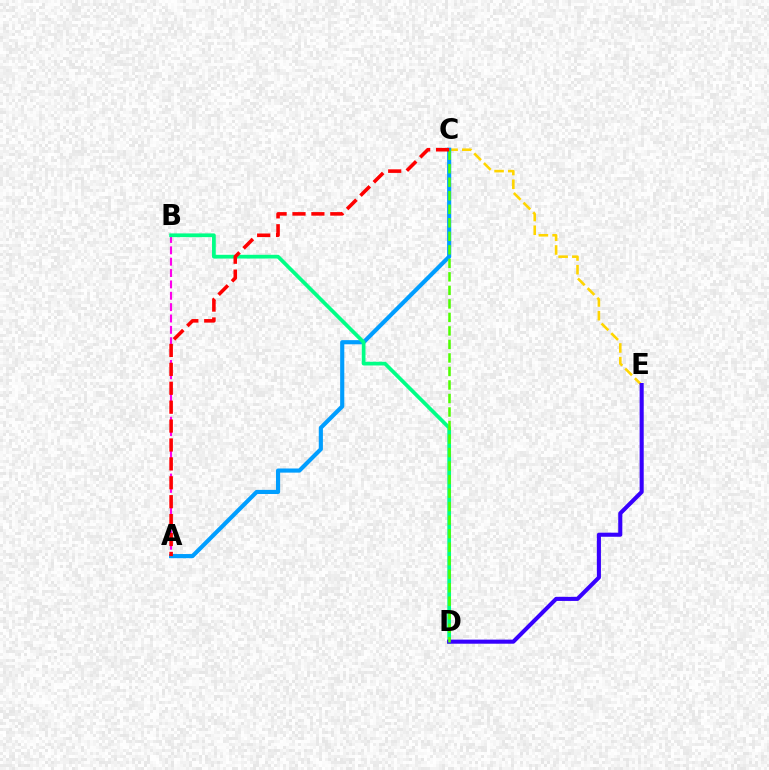{('A', 'B'): [{'color': '#ff00ed', 'line_style': 'dashed', 'thickness': 1.54}], ('C', 'E'): [{'color': '#ffd500', 'line_style': 'dashed', 'thickness': 1.86}], ('A', 'C'): [{'color': '#009eff', 'line_style': 'solid', 'thickness': 2.98}, {'color': '#ff0000', 'line_style': 'dashed', 'thickness': 2.57}], ('B', 'D'): [{'color': '#00ff86', 'line_style': 'solid', 'thickness': 2.69}], ('D', 'E'): [{'color': '#3700ff', 'line_style': 'solid', 'thickness': 2.94}], ('C', 'D'): [{'color': '#4fff00', 'line_style': 'dashed', 'thickness': 1.84}]}